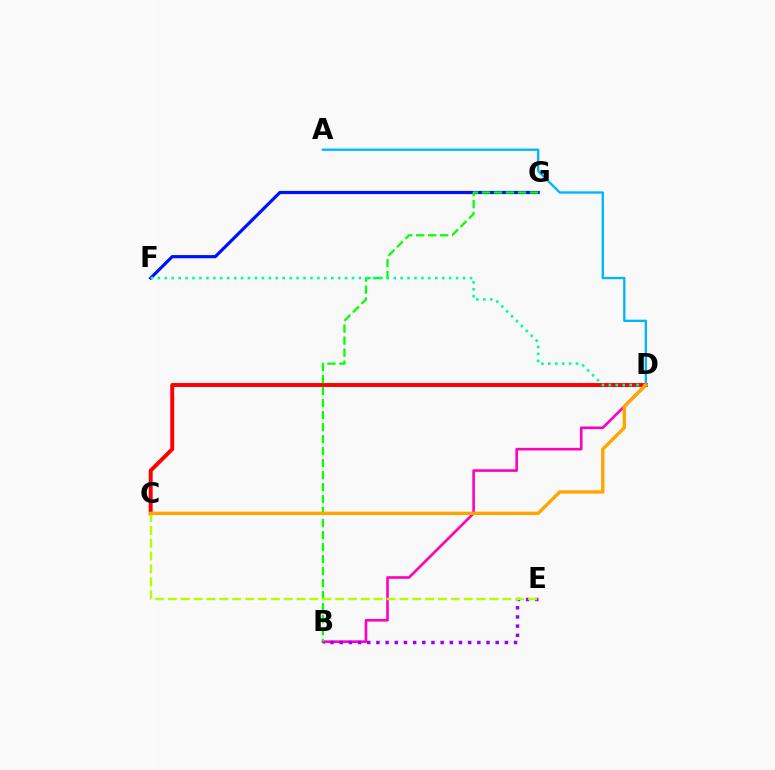{('B', 'D'): [{'color': '#ff00bd', 'line_style': 'solid', 'thickness': 1.88}], ('A', 'D'): [{'color': '#00b5ff', 'line_style': 'solid', 'thickness': 1.68}], ('F', 'G'): [{'color': '#0010ff', 'line_style': 'solid', 'thickness': 2.29}], ('C', 'D'): [{'color': '#ff0000', 'line_style': 'solid', 'thickness': 2.83}, {'color': '#ffa500', 'line_style': 'solid', 'thickness': 2.43}], ('B', 'E'): [{'color': '#9b00ff', 'line_style': 'dotted', 'thickness': 2.49}], ('B', 'G'): [{'color': '#08ff00', 'line_style': 'dashed', 'thickness': 1.63}], ('D', 'F'): [{'color': '#00ff9d', 'line_style': 'dotted', 'thickness': 1.88}], ('C', 'E'): [{'color': '#b3ff00', 'line_style': 'dashed', 'thickness': 1.75}]}